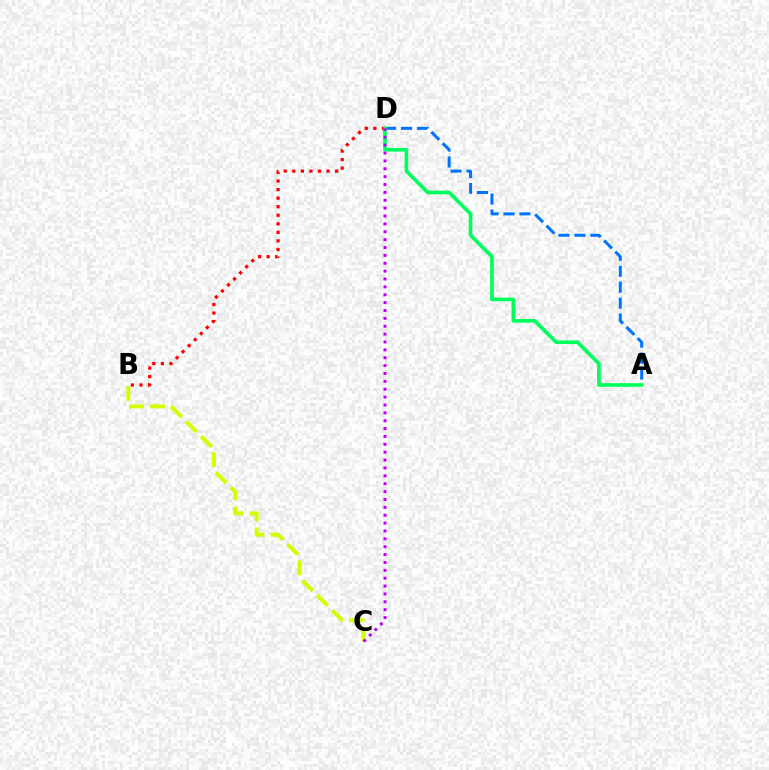{('B', 'C'): [{'color': '#d1ff00', 'line_style': 'dashed', 'thickness': 2.87}], ('B', 'D'): [{'color': '#ff0000', 'line_style': 'dotted', 'thickness': 2.33}], ('A', 'D'): [{'color': '#0074ff', 'line_style': 'dashed', 'thickness': 2.17}, {'color': '#00ff5c', 'line_style': 'solid', 'thickness': 2.63}], ('C', 'D'): [{'color': '#b900ff', 'line_style': 'dotted', 'thickness': 2.14}]}